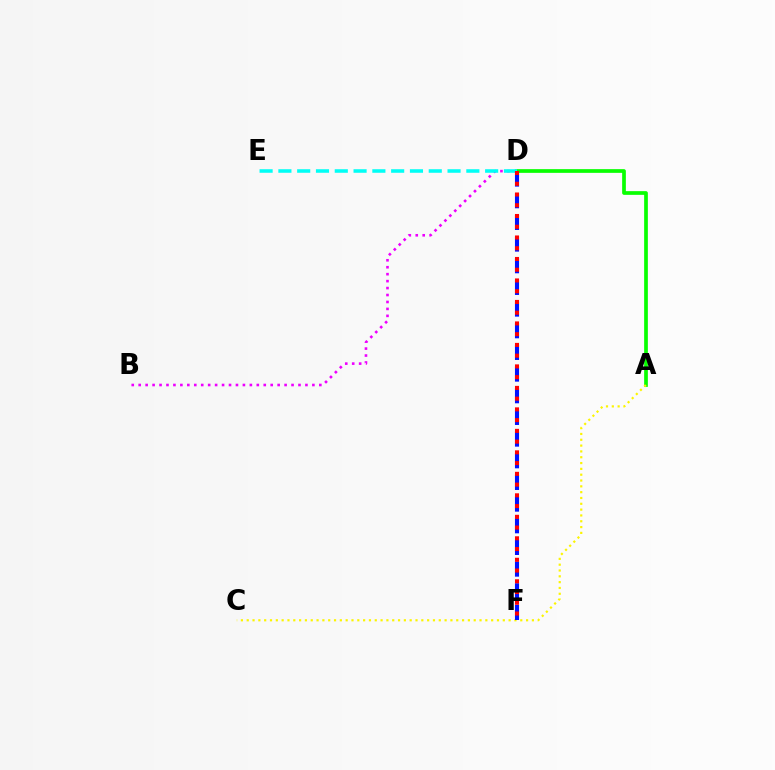{('B', 'D'): [{'color': '#ee00ff', 'line_style': 'dotted', 'thickness': 1.89}], ('A', 'D'): [{'color': '#08ff00', 'line_style': 'solid', 'thickness': 2.67}], ('A', 'C'): [{'color': '#fcf500', 'line_style': 'dotted', 'thickness': 1.58}], ('D', 'F'): [{'color': '#0010ff', 'line_style': 'dashed', 'thickness': 2.94}, {'color': '#ff0000', 'line_style': 'dotted', 'thickness': 2.92}], ('D', 'E'): [{'color': '#00fff6', 'line_style': 'dashed', 'thickness': 2.55}]}